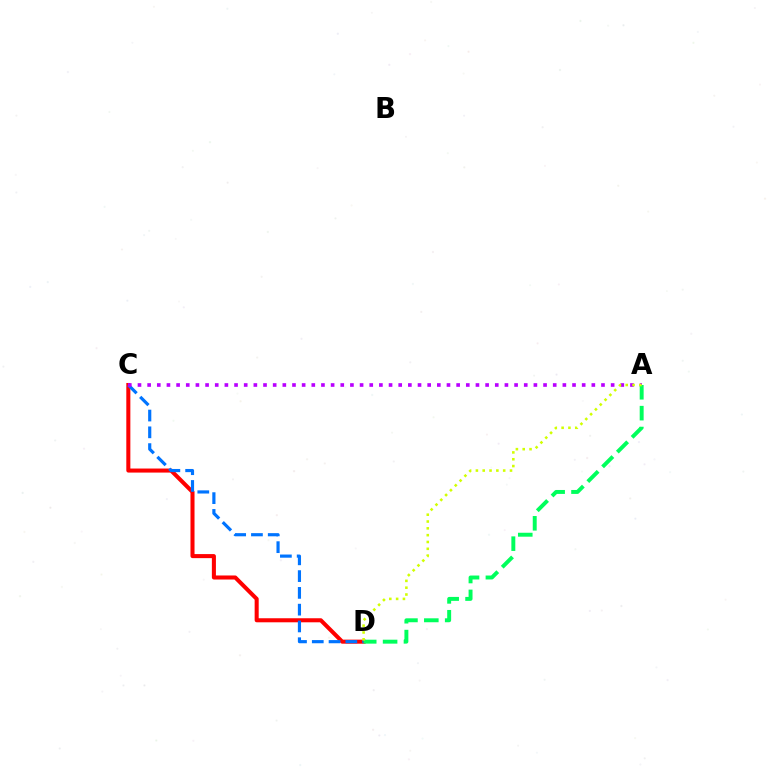{('C', 'D'): [{'color': '#ff0000', 'line_style': 'solid', 'thickness': 2.91}, {'color': '#0074ff', 'line_style': 'dashed', 'thickness': 2.28}], ('A', 'C'): [{'color': '#b900ff', 'line_style': 'dotted', 'thickness': 2.62}], ('A', 'D'): [{'color': '#00ff5c', 'line_style': 'dashed', 'thickness': 2.84}, {'color': '#d1ff00', 'line_style': 'dotted', 'thickness': 1.85}]}